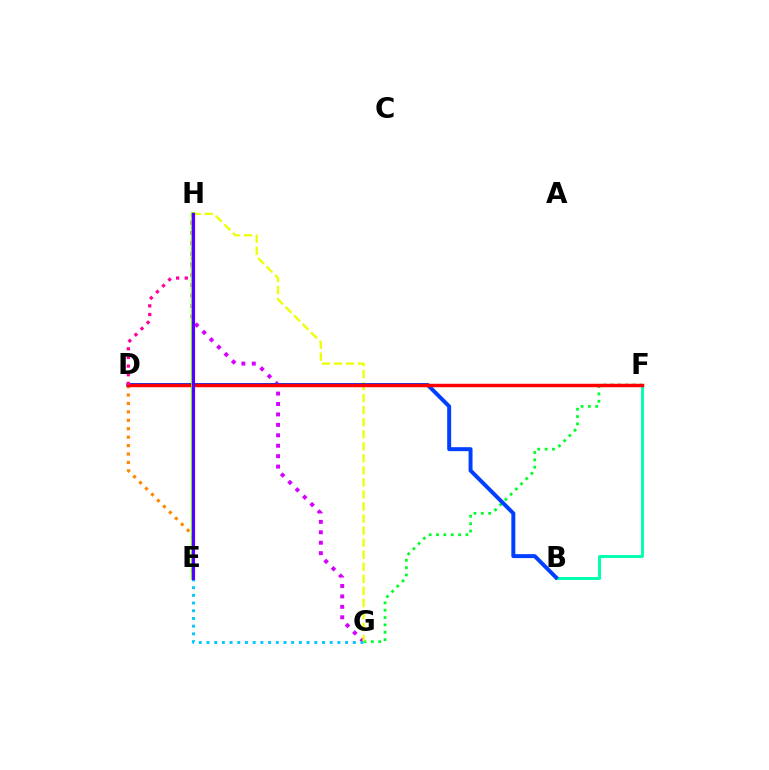{('G', 'H'): [{'color': '#d600ff', 'line_style': 'dotted', 'thickness': 2.83}, {'color': '#eeff00', 'line_style': 'dashed', 'thickness': 1.64}], ('B', 'F'): [{'color': '#00ffaf', 'line_style': 'solid', 'thickness': 2.12}], ('F', 'G'): [{'color': '#00ff27', 'line_style': 'dotted', 'thickness': 2.0}], ('E', 'G'): [{'color': '#00c7ff', 'line_style': 'dotted', 'thickness': 2.09}], ('B', 'D'): [{'color': '#003fff', 'line_style': 'solid', 'thickness': 2.85}], ('D', 'E'): [{'color': '#ff8800', 'line_style': 'dotted', 'thickness': 2.29}], ('D', 'F'): [{'color': '#ff0000', 'line_style': 'solid', 'thickness': 2.51}], ('D', 'H'): [{'color': '#ff00a0', 'line_style': 'dotted', 'thickness': 2.35}], ('E', 'H'): [{'color': '#66ff00', 'line_style': 'solid', 'thickness': 2.75}, {'color': '#4f00ff', 'line_style': 'solid', 'thickness': 2.27}]}